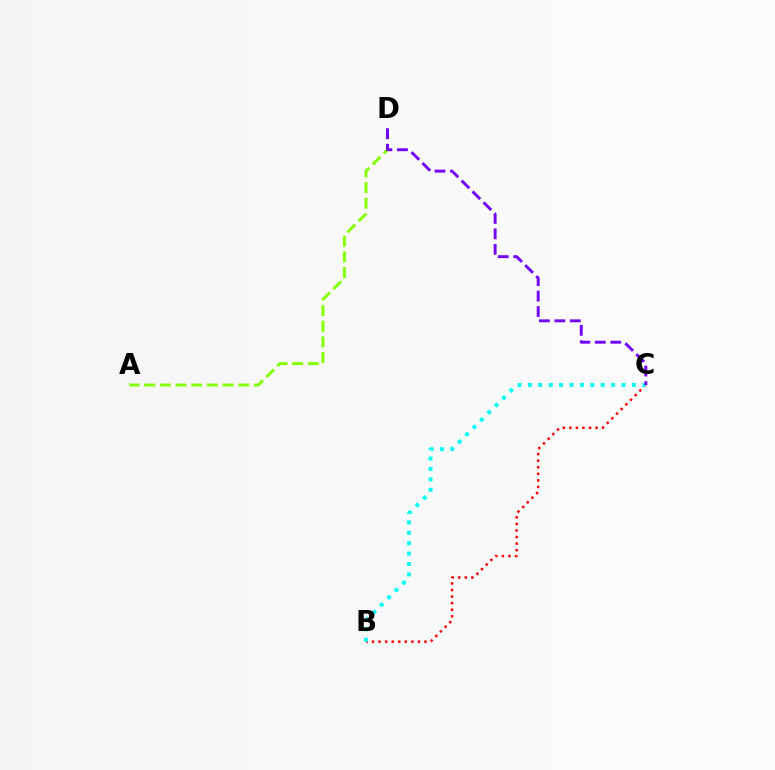{('A', 'D'): [{'color': '#84ff00', 'line_style': 'dashed', 'thickness': 2.13}], ('B', 'C'): [{'color': '#ff0000', 'line_style': 'dotted', 'thickness': 1.78}, {'color': '#00fff6', 'line_style': 'dotted', 'thickness': 2.83}], ('C', 'D'): [{'color': '#7200ff', 'line_style': 'dashed', 'thickness': 2.1}]}